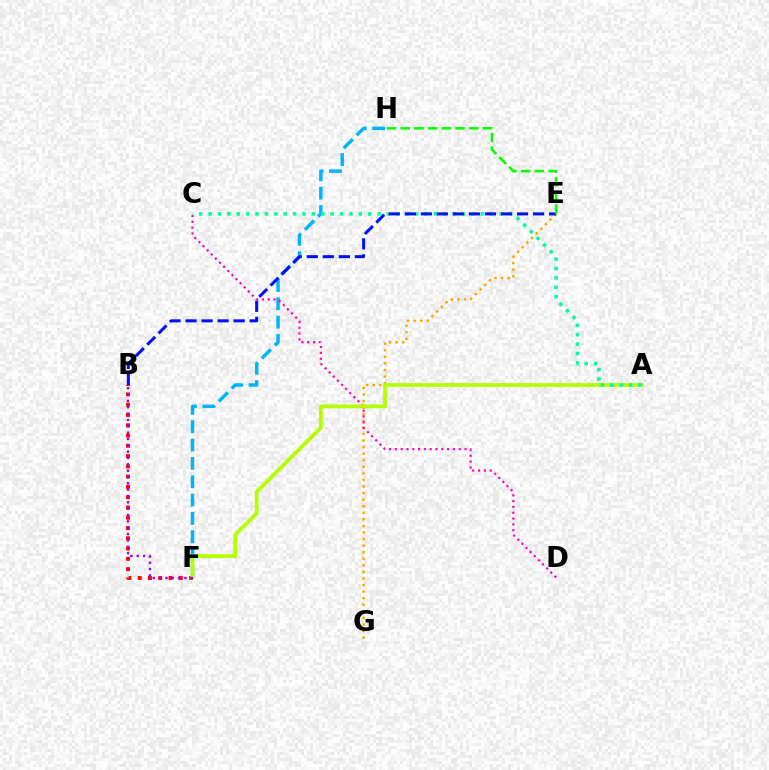{('B', 'F'): [{'color': '#ff0000', 'line_style': 'dotted', 'thickness': 2.79}, {'color': '#9b00ff', 'line_style': 'dotted', 'thickness': 1.72}], ('E', 'G'): [{'color': '#ffa500', 'line_style': 'dotted', 'thickness': 1.78}], ('F', 'H'): [{'color': '#00b5ff', 'line_style': 'dashed', 'thickness': 2.49}], ('C', 'D'): [{'color': '#ff00bd', 'line_style': 'dotted', 'thickness': 1.58}], ('A', 'F'): [{'color': '#b3ff00', 'line_style': 'solid', 'thickness': 2.74}], ('A', 'C'): [{'color': '#00ff9d', 'line_style': 'dotted', 'thickness': 2.55}], ('B', 'E'): [{'color': '#0010ff', 'line_style': 'dashed', 'thickness': 2.18}], ('E', 'H'): [{'color': '#08ff00', 'line_style': 'dashed', 'thickness': 1.86}]}